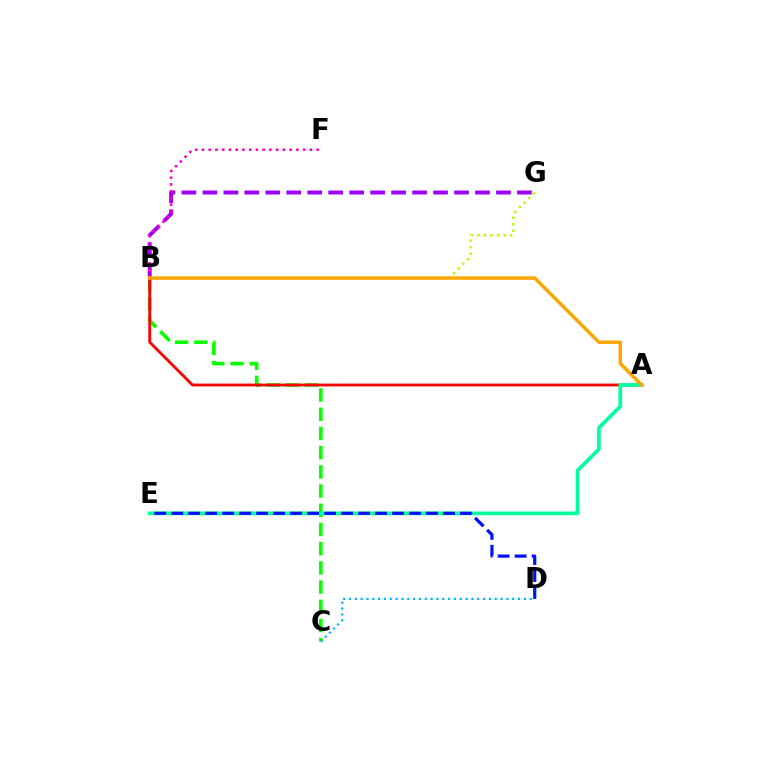{('B', 'C'): [{'color': '#08ff00', 'line_style': 'dashed', 'thickness': 2.61}], ('A', 'B'): [{'color': '#ff0000', 'line_style': 'solid', 'thickness': 2.04}, {'color': '#ffa500', 'line_style': 'solid', 'thickness': 2.47}], ('A', 'E'): [{'color': '#00ff9d', 'line_style': 'solid', 'thickness': 2.65}], ('B', 'G'): [{'color': '#b3ff00', 'line_style': 'dotted', 'thickness': 1.78}, {'color': '#9b00ff', 'line_style': 'dashed', 'thickness': 2.85}], ('C', 'D'): [{'color': '#00b5ff', 'line_style': 'dotted', 'thickness': 1.58}], ('B', 'F'): [{'color': '#ff00bd', 'line_style': 'dotted', 'thickness': 1.83}], ('D', 'E'): [{'color': '#0010ff', 'line_style': 'dashed', 'thickness': 2.31}]}